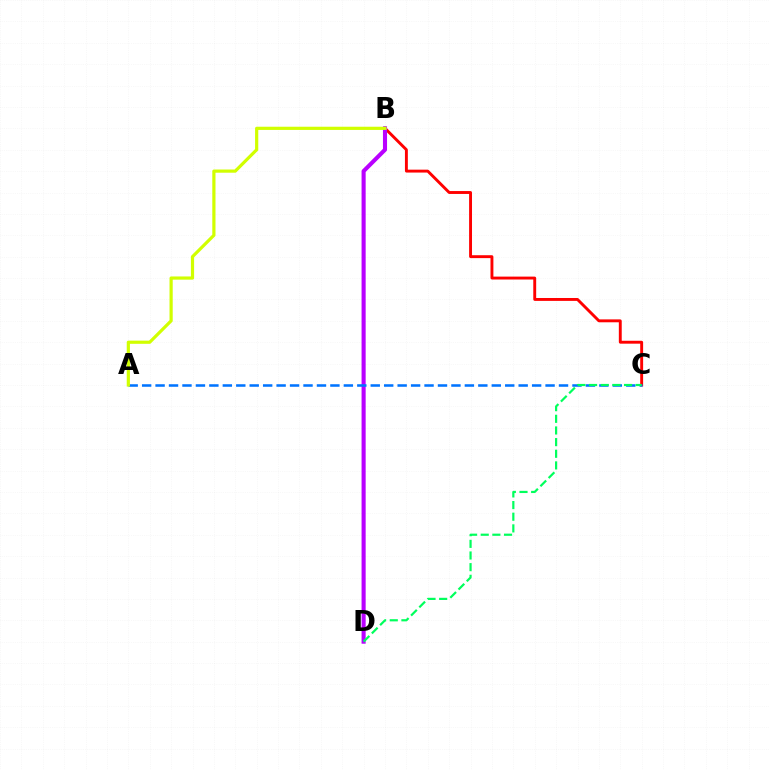{('B', 'C'): [{'color': '#ff0000', 'line_style': 'solid', 'thickness': 2.09}], ('B', 'D'): [{'color': '#b900ff', 'line_style': 'solid', 'thickness': 2.94}], ('A', 'C'): [{'color': '#0074ff', 'line_style': 'dashed', 'thickness': 1.83}], ('C', 'D'): [{'color': '#00ff5c', 'line_style': 'dashed', 'thickness': 1.58}], ('A', 'B'): [{'color': '#d1ff00', 'line_style': 'solid', 'thickness': 2.3}]}